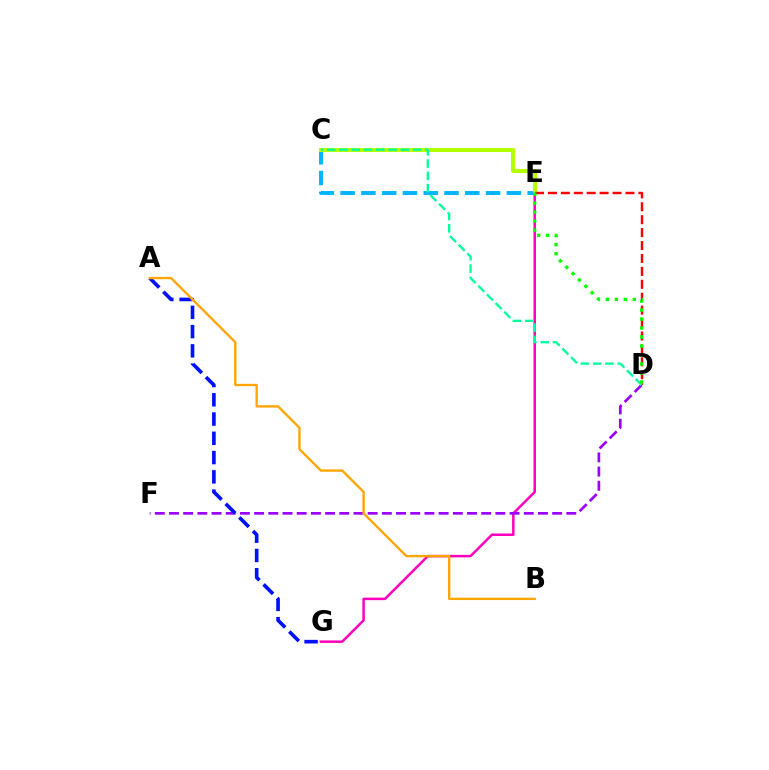{('C', 'E'): [{'color': '#00b5ff', 'line_style': 'dashed', 'thickness': 2.82}, {'color': '#b3ff00', 'line_style': 'solid', 'thickness': 2.94}], ('E', 'G'): [{'color': '#ff00bd', 'line_style': 'solid', 'thickness': 1.8}], ('D', 'F'): [{'color': '#9b00ff', 'line_style': 'dashed', 'thickness': 1.93}], ('D', 'E'): [{'color': '#ff0000', 'line_style': 'dashed', 'thickness': 1.75}, {'color': '#08ff00', 'line_style': 'dotted', 'thickness': 2.44}], ('C', 'D'): [{'color': '#00ff9d', 'line_style': 'dashed', 'thickness': 1.67}], ('A', 'G'): [{'color': '#0010ff', 'line_style': 'dashed', 'thickness': 2.62}], ('A', 'B'): [{'color': '#ffa500', 'line_style': 'solid', 'thickness': 1.7}]}